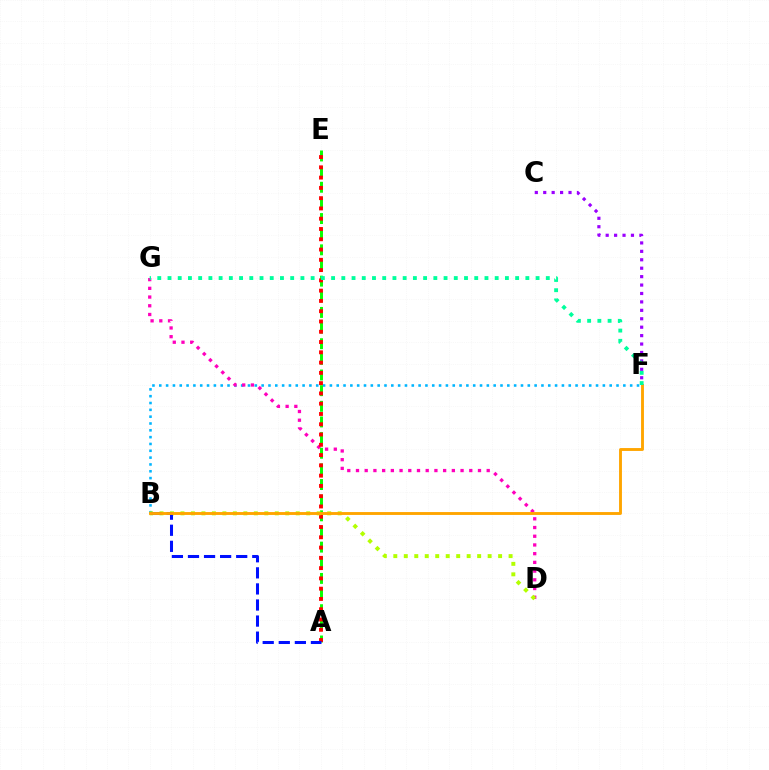{('B', 'F'): [{'color': '#00b5ff', 'line_style': 'dotted', 'thickness': 1.85}, {'color': '#ffa500', 'line_style': 'solid', 'thickness': 2.08}], ('D', 'G'): [{'color': '#ff00bd', 'line_style': 'dotted', 'thickness': 2.37}], ('A', 'E'): [{'color': '#08ff00', 'line_style': 'dashed', 'thickness': 2.13}, {'color': '#ff0000', 'line_style': 'dotted', 'thickness': 2.79}], ('B', 'D'): [{'color': '#b3ff00', 'line_style': 'dotted', 'thickness': 2.85}], ('A', 'B'): [{'color': '#0010ff', 'line_style': 'dashed', 'thickness': 2.18}], ('C', 'F'): [{'color': '#9b00ff', 'line_style': 'dotted', 'thickness': 2.29}], ('F', 'G'): [{'color': '#00ff9d', 'line_style': 'dotted', 'thickness': 2.78}]}